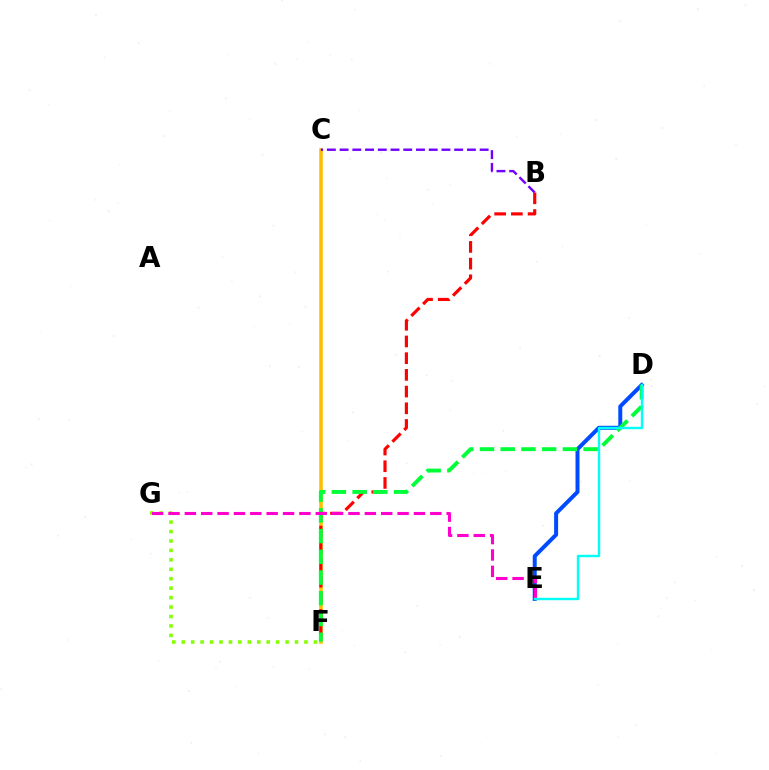{('D', 'E'): [{'color': '#004bff', 'line_style': 'solid', 'thickness': 2.87}, {'color': '#00fff6', 'line_style': 'solid', 'thickness': 1.74}], ('C', 'F'): [{'color': '#ffbd00', 'line_style': 'solid', 'thickness': 2.56}], ('B', 'F'): [{'color': '#ff0000', 'line_style': 'dashed', 'thickness': 2.27}], ('D', 'F'): [{'color': '#00ff39', 'line_style': 'dashed', 'thickness': 2.82}], ('F', 'G'): [{'color': '#84ff00', 'line_style': 'dotted', 'thickness': 2.56}], ('E', 'G'): [{'color': '#ff00cf', 'line_style': 'dashed', 'thickness': 2.22}], ('B', 'C'): [{'color': '#7200ff', 'line_style': 'dashed', 'thickness': 1.73}]}